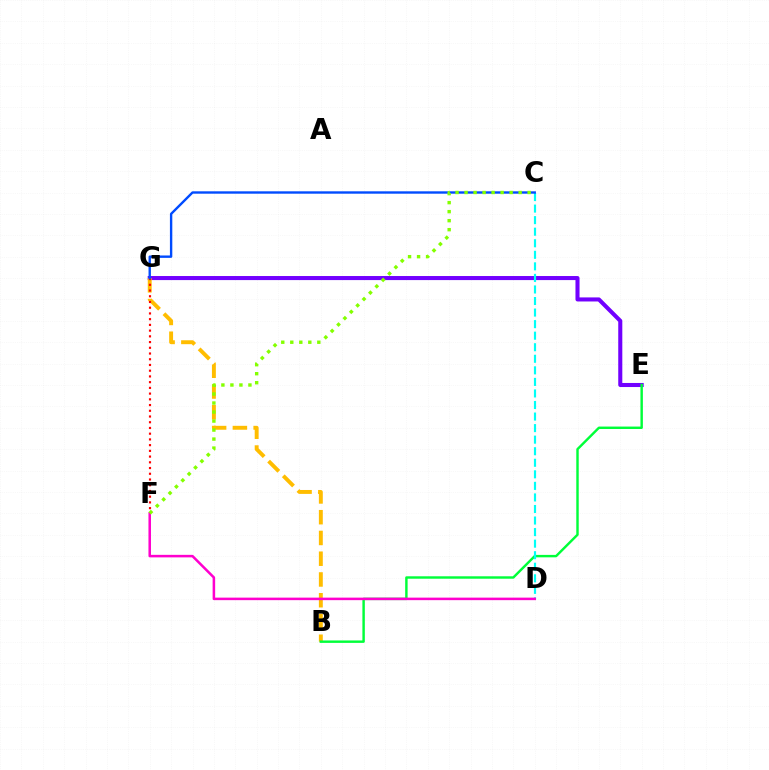{('E', 'G'): [{'color': '#7200ff', 'line_style': 'solid', 'thickness': 2.93}], ('B', 'G'): [{'color': '#ffbd00', 'line_style': 'dashed', 'thickness': 2.82}], ('B', 'E'): [{'color': '#00ff39', 'line_style': 'solid', 'thickness': 1.75}], ('C', 'D'): [{'color': '#00fff6', 'line_style': 'dashed', 'thickness': 1.57}], ('D', 'F'): [{'color': '#ff00cf', 'line_style': 'solid', 'thickness': 1.82}], ('F', 'G'): [{'color': '#ff0000', 'line_style': 'dotted', 'thickness': 1.56}], ('C', 'G'): [{'color': '#004bff', 'line_style': 'solid', 'thickness': 1.72}], ('C', 'F'): [{'color': '#84ff00', 'line_style': 'dotted', 'thickness': 2.45}]}